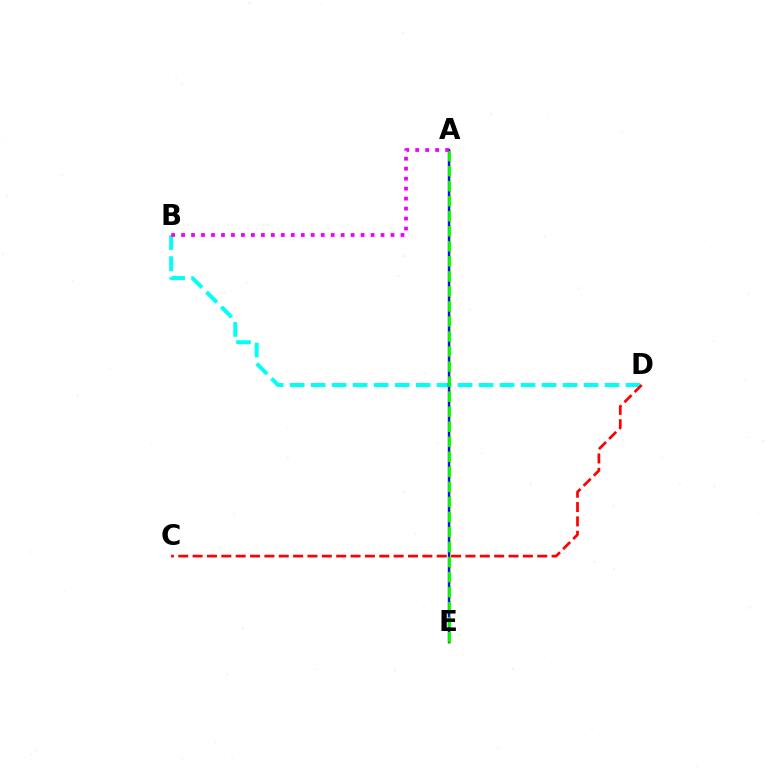{('A', 'E'): [{'color': '#fcf500', 'line_style': 'solid', 'thickness': 2.15}, {'color': '#0010ff', 'line_style': 'solid', 'thickness': 1.72}, {'color': '#08ff00', 'line_style': 'dashed', 'thickness': 2.04}], ('B', 'D'): [{'color': '#00fff6', 'line_style': 'dashed', 'thickness': 2.85}], ('C', 'D'): [{'color': '#ff0000', 'line_style': 'dashed', 'thickness': 1.95}], ('A', 'B'): [{'color': '#ee00ff', 'line_style': 'dotted', 'thickness': 2.71}]}